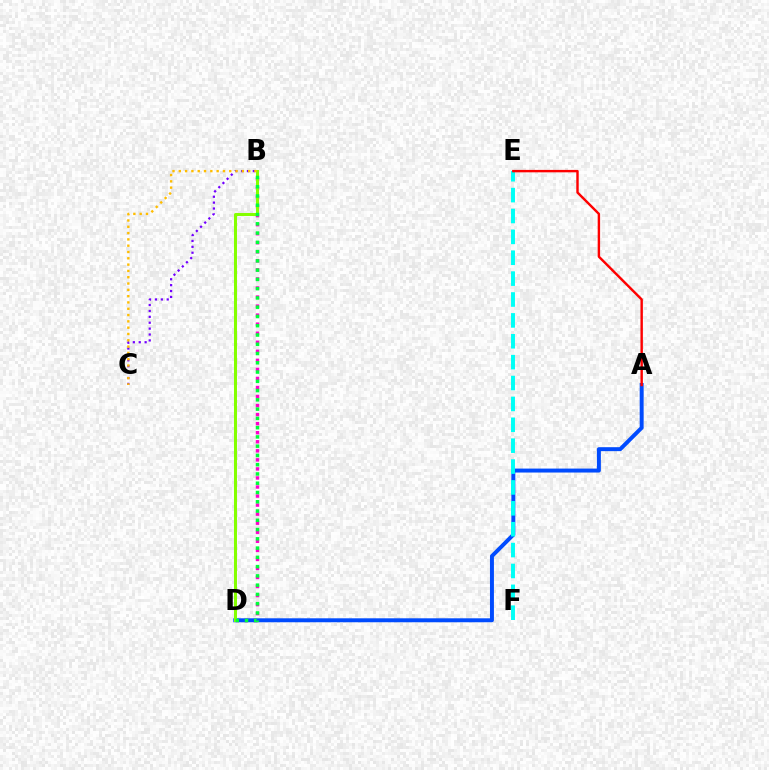{('B', 'D'): [{'color': '#ff00cf', 'line_style': 'dotted', 'thickness': 2.46}, {'color': '#84ff00', 'line_style': 'solid', 'thickness': 2.18}, {'color': '#00ff39', 'line_style': 'dotted', 'thickness': 2.52}], ('A', 'D'): [{'color': '#004bff', 'line_style': 'solid', 'thickness': 2.85}], ('B', 'C'): [{'color': '#7200ff', 'line_style': 'dotted', 'thickness': 1.6}, {'color': '#ffbd00', 'line_style': 'dotted', 'thickness': 1.71}], ('E', 'F'): [{'color': '#00fff6', 'line_style': 'dashed', 'thickness': 2.84}], ('A', 'E'): [{'color': '#ff0000', 'line_style': 'solid', 'thickness': 1.74}]}